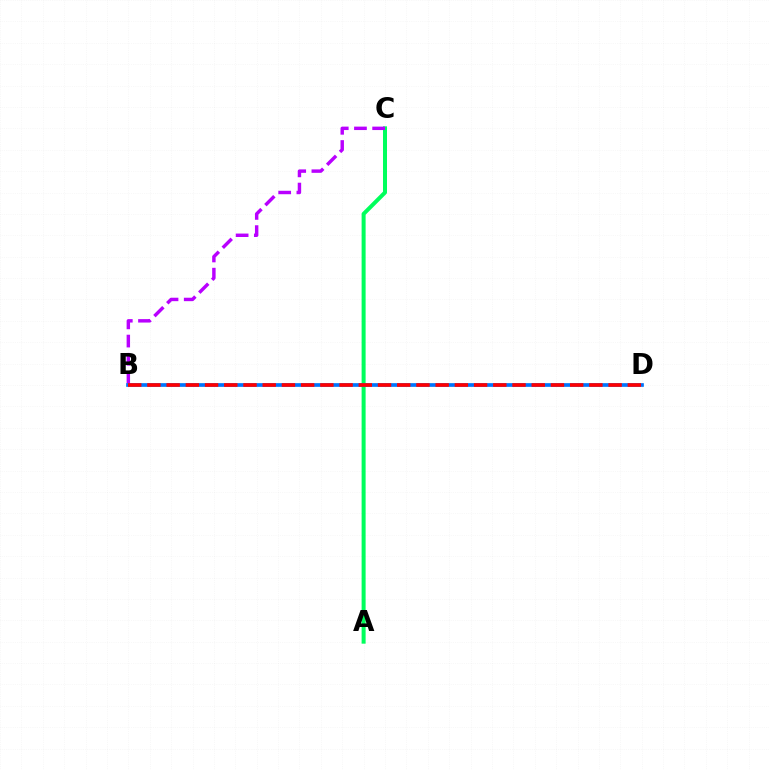{('B', 'D'): [{'color': '#d1ff00', 'line_style': 'solid', 'thickness': 1.72}, {'color': '#0074ff', 'line_style': 'solid', 'thickness': 2.65}, {'color': '#ff0000', 'line_style': 'dashed', 'thickness': 2.61}], ('A', 'C'): [{'color': '#00ff5c', 'line_style': 'solid', 'thickness': 2.88}], ('B', 'C'): [{'color': '#b900ff', 'line_style': 'dashed', 'thickness': 2.47}]}